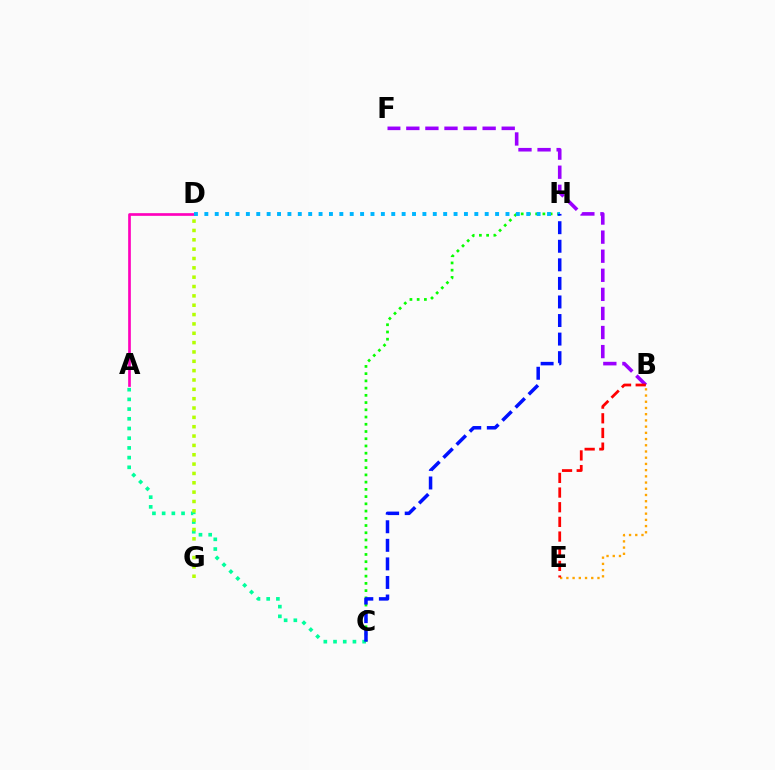{('A', 'D'): [{'color': '#ff00bd', 'line_style': 'solid', 'thickness': 1.93}], ('C', 'H'): [{'color': '#08ff00', 'line_style': 'dotted', 'thickness': 1.96}, {'color': '#0010ff', 'line_style': 'dashed', 'thickness': 2.52}], ('B', 'F'): [{'color': '#9b00ff', 'line_style': 'dashed', 'thickness': 2.59}], ('D', 'H'): [{'color': '#00b5ff', 'line_style': 'dotted', 'thickness': 2.82}], ('A', 'C'): [{'color': '#00ff9d', 'line_style': 'dotted', 'thickness': 2.64}], ('D', 'G'): [{'color': '#b3ff00', 'line_style': 'dotted', 'thickness': 2.54}], ('B', 'E'): [{'color': '#ffa500', 'line_style': 'dotted', 'thickness': 1.69}, {'color': '#ff0000', 'line_style': 'dashed', 'thickness': 1.99}]}